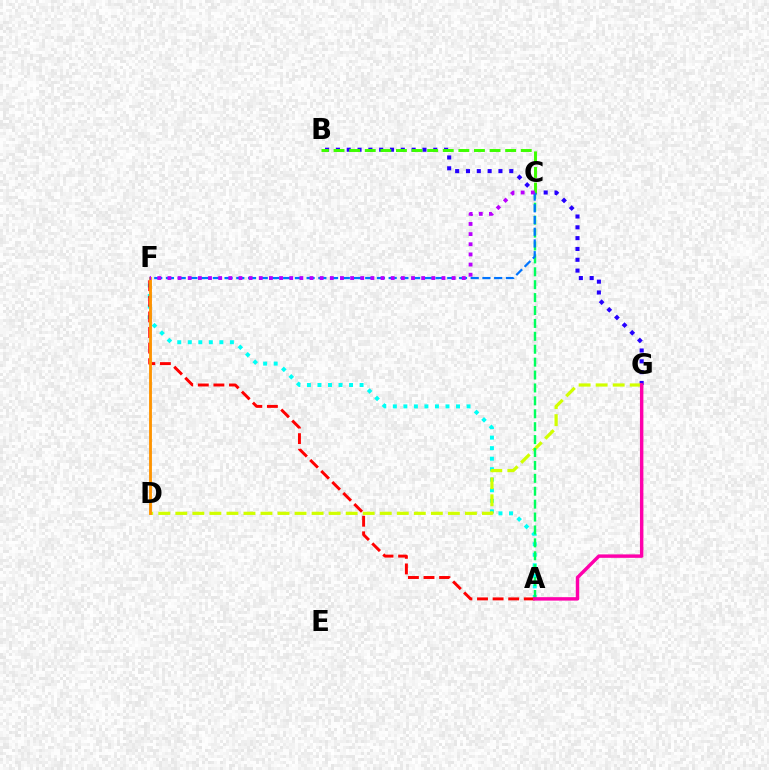{('B', 'G'): [{'color': '#2500ff', 'line_style': 'dotted', 'thickness': 2.94}], ('A', 'F'): [{'color': '#00fff6', 'line_style': 'dotted', 'thickness': 2.86}, {'color': '#ff0000', 'line_style': 'dashed', 'thickness': 2.12}], ('D', 'G'): [{'color': '#d1ff00', 'line_style': 'dashed', 'thickness': 2.31}], ('B', 'C'): [{'color': '#3dff00', 'line_style': 'dashed', 'thickness': 2.12}], ('A', 'C'): [{'color': '#00ff5c', 'line_style': 'dashed', 'thickness': 1.75}], ('A', 'G'): [{'color': '#ff00ac', 'line_style': 'solid', 'thickness': 2.47}], ('D', 'F'): [{'color': '#ff9400', 'line_style': 'solid', 'thickness': 2.05}], ('C', 'F'): [{'color': '#0074ff', 'line_style': 'dashed', 'thickness': 1.59}, {'color': '#b900ff', 'line_style': 'dotted', 'thickness': 2.76}]}